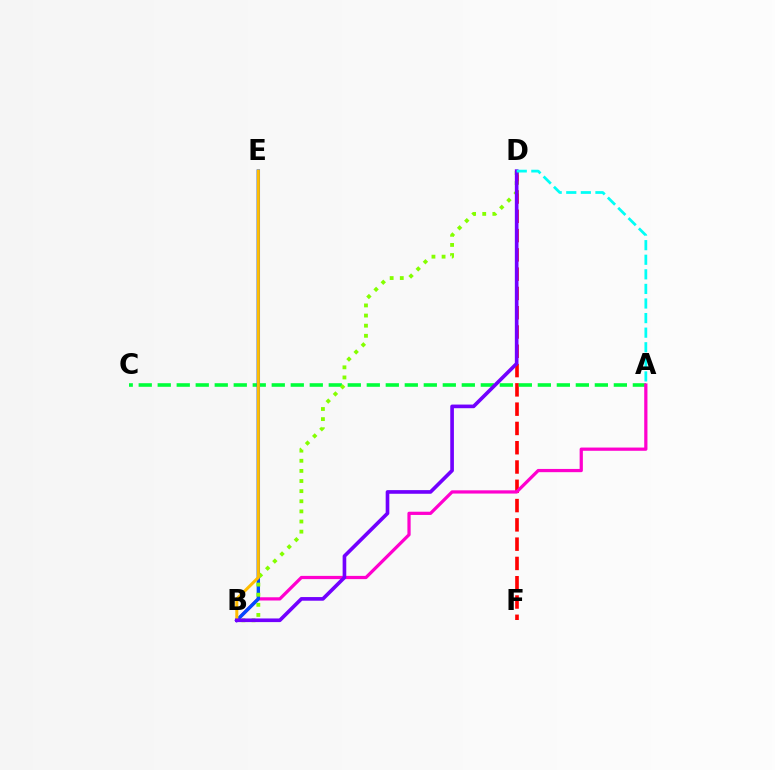{('D', 'F'): [{'color': '#ff0000', 'line_style': 'dashed', 'thickness': 2.62}], ('A', 'C'): [{'color': '#00ff39', 'line_style': 'dashed', 'thickness': 2.58}], ('A', 'B'): [{'color': '#ff00cf', 'line_style': 'solid', 'thickness': 2.33}], ('B', 'E'): [{'color': '#004bff', 'line_style': 'solid', 'thickness': 2.43}, {'color': '#ffbd00', 'line_style': 'solid', 'thickness': 2.18}], ('B', 'D'): [{'color': '#84ff00', 'line_style': 'dotted', 'thickness': 2.75}, {'color': '#7200ff', 'line_style': 'solid', 'thickness': 2.63}], ('A', 'D'): [{'color': '#00fff6', 'line_style': 'dashed', 'thickness': 1.98}]}